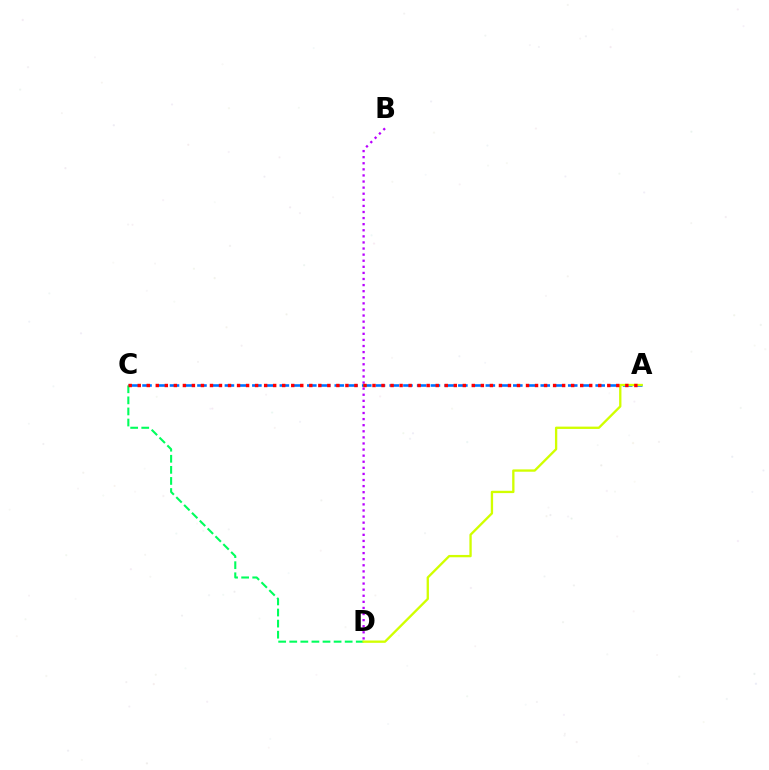{('B', 'D'): [{'color': '#b900ff', 'line_style': 'dotted', 'thickness': 1.66}], ('A', 'C'): [{'color': '#0074ff', 'line_style': 'dashed', 'thickness': 1.87}, {'color': '#ff0000', 'line_style': 'dotted', 'thickness': 2.45}], ('C', 'D'): [{'color': '#00ff5c', 'line_style': 'dashed', 'thickness': 1.51}], ('A', 'D'): [{'color': '#d1ff00', 'line_style': 'solid', 'thickness': 1.67}]}